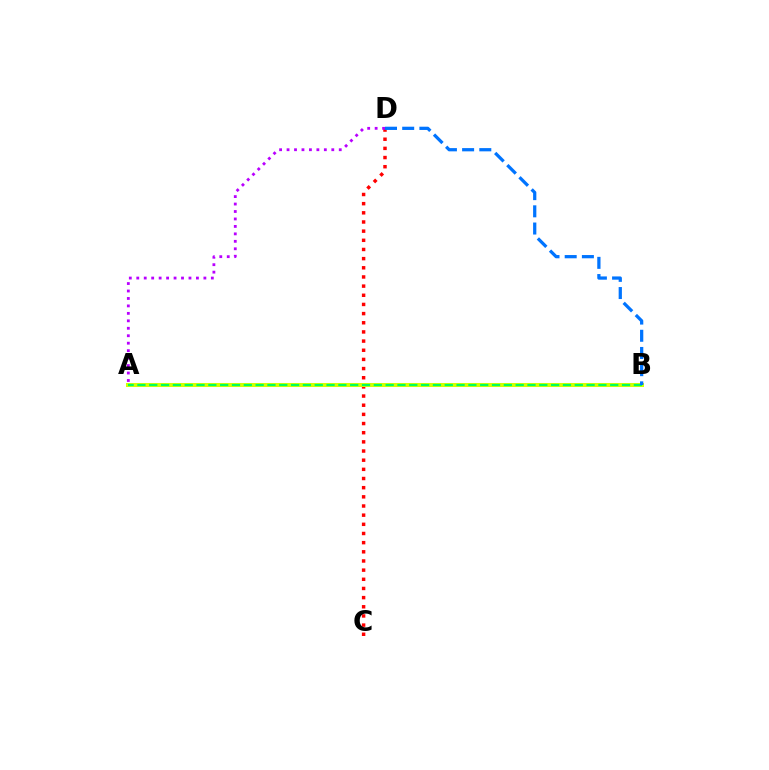{('C', 'D'): [{'color': '#ff0000', 'line_style': 'dotted', 'thickness': 2.49}], ('A', 'B'): [{'color': '#d1ff00', 'line_style': 'solid', 'thickness': 2.9}, {'color': '#00ff5c', 'line_style': 'dashed', 'thickness': 1.61}], ('A', 'D'): [{'color': '#b900ff', 'line_style': 'dotted', 'thickness': 2.03}], ('B', 'D'): [{'color': '#0074ff', 'line_style': 'dashed', 'thickness': 2.34}]}